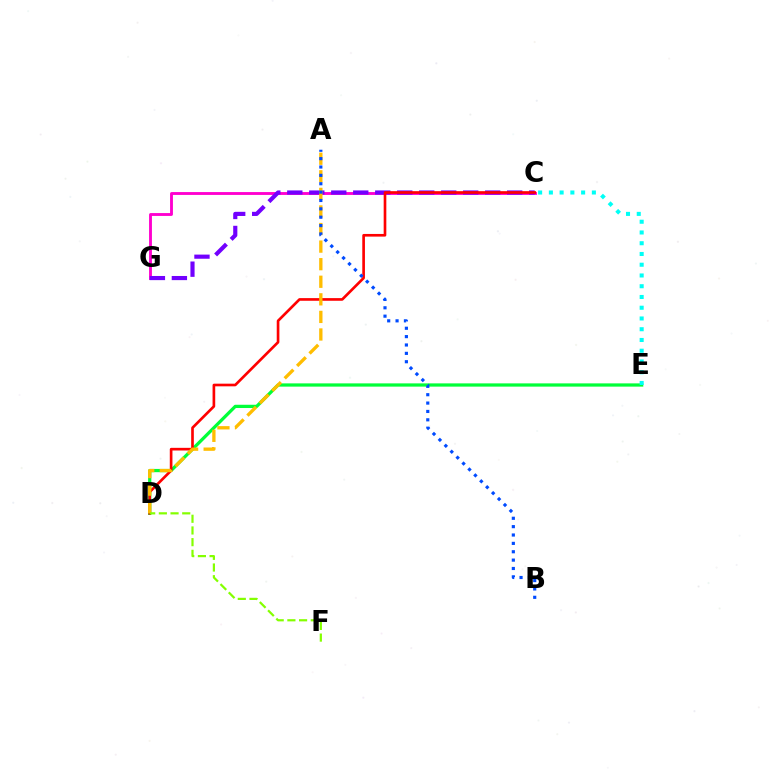{('C', 'G'): [{'color': '#ff00cf', 'line_style': 'solid', 'thickness': 2.06}, {'color': '#7200ff', 'line_style': 'dashed', 'thickness': 2.99}], ('D', 'E'): [{'color': '#00ff39', 'line_style': 'solid', 'thickness': 2.34}], ('C', 'D'): [{'color': '#ff0000', 'line_style': 'solid', 'thickness': 1.91}], ('A', 'D'): [{'color': '#ffbd00', 'line_style': 'dashed', 'thickness': 2.39}], ('A', 'B'): [{'color': '#004bff', 'line_style': 'dotted', 'thickness': 2.27}], ('D', 'F'): [{'color': '#84ff00', 'line_style': 'dashed', 'thickness': 1.59}], ('C', 'E'): [{'color': '#00fff6', 'line_style': 'dotted', 'thickness': 2.92}]}